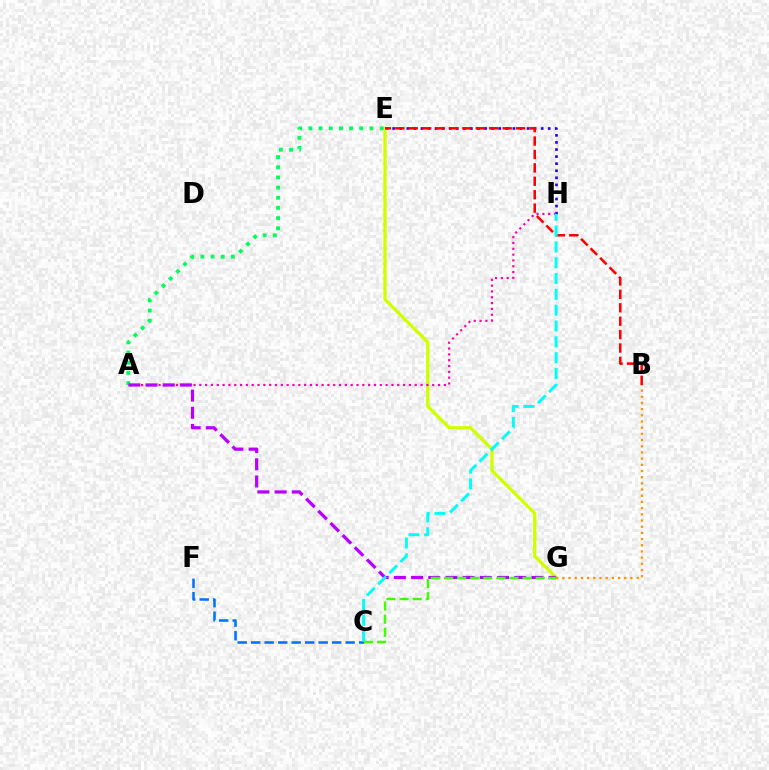{('E', 'H'): [{'color': '#2500ff', 'line_style': 'dotted', 'thickness': 1.92}], ('C', 'F'): [{'color': '#0074ff', 'line_style': 'dashed', 'thickness': 1.83}], ('E', 'G'): [{'color': '#d1ff00', 'line_style': 'solid', 'thickness': 2.39}], ('A', 'H'): [{'color': '#ff00ac', 'line_style': 'dotted', 'thickness': 1.58}], ('B', 'E'): [{'color': '#ff0000', 'line_style': 'dashed', 'thickness': 1.82}], ('A', 'E'): [{'color': '#00ff5c', 'line_style': 'dotted', 'thickness': 2.76}], ('A', 'G'): [{'color': '#b900ff', 'line_style': 'dashed', 'thickness': 2.34}], ('B', 'G'): [{'color': '#ff9400', 'line_style': 'dotted', 'thickness': 1.68}], ('C', 'H'): [{'color': '#00fff6', 'line_style': 'dashed', 'thickness': 2.15}], ('C', 'G'): [{'color': '#3dff00', 'line_style': 'dashed', 'thickness': 1.78}]}